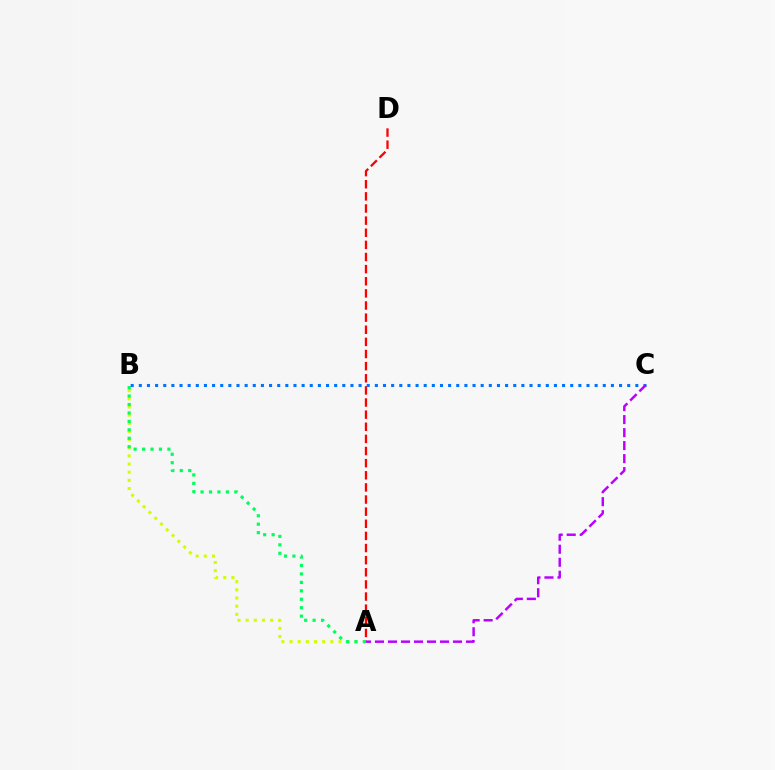{('A', 'B'): [{'color': '#d1ff00', 'line_style': 'dotted', 'thickness': 2.22}, {'color': '#00ff5c', 'line_style': 'dotted', 'thickness': 2.29}], ('A', 'D'): [{'color': '#ff0000', 'line_style': 'dashed', 'thickness': 1.65}], ('B', 'C'): [{'color': '#0074ff', 'line_style': 'dotted', 'thickness': 2.21}], ('A', 'C'): [{'color': '#b900ff', 'line_style': 'dashed', 'thickness': 1.77}]}